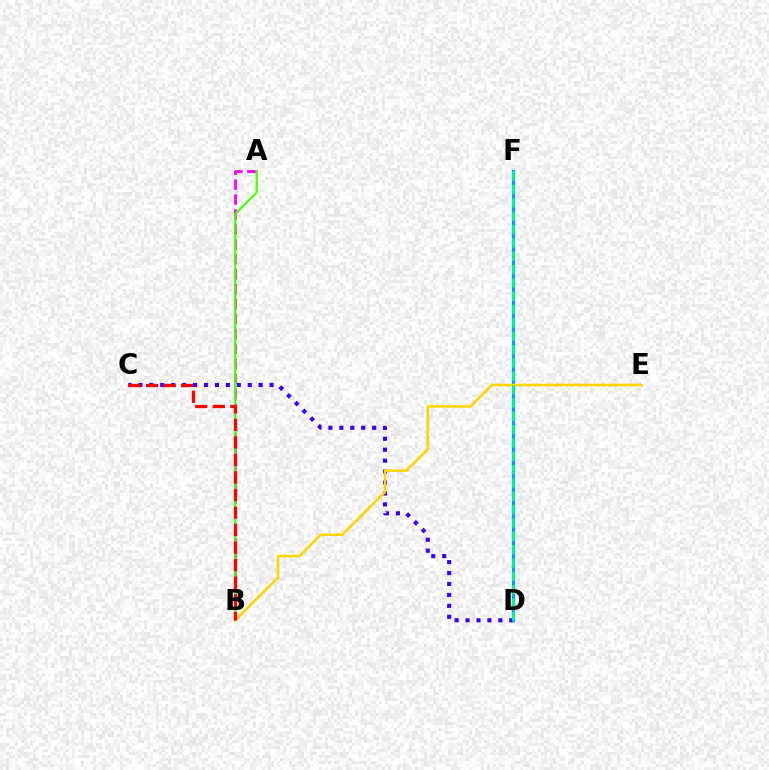{('C', 'D'): [{'color': '#3700ff', 'line_style': 'dotted', 'thickness': 2.97}], ('D', 'F'): [{'color': '#009eff', 'line_style': 'solid', 'thickness': 2.34}, {'color': '#00ff86', 'line_style': 'dashed', 'thickness': 1.81}], ('A', 'B'): [{'color': '#ff00ed', 'line_style': 'dashed', 'thickness': 2.03}, {'color': '#4fff00', 'line_style': 'solid', 'thickness': 1.61}], ('B', 'E'): [{'color': '#ffd500', 'line_style': 'solid', 'thickness': 1.88}], ('B', 'C'): [{'color': '#ff0000', 'line_style': 'dashed', 'thickness': 2.38}]}